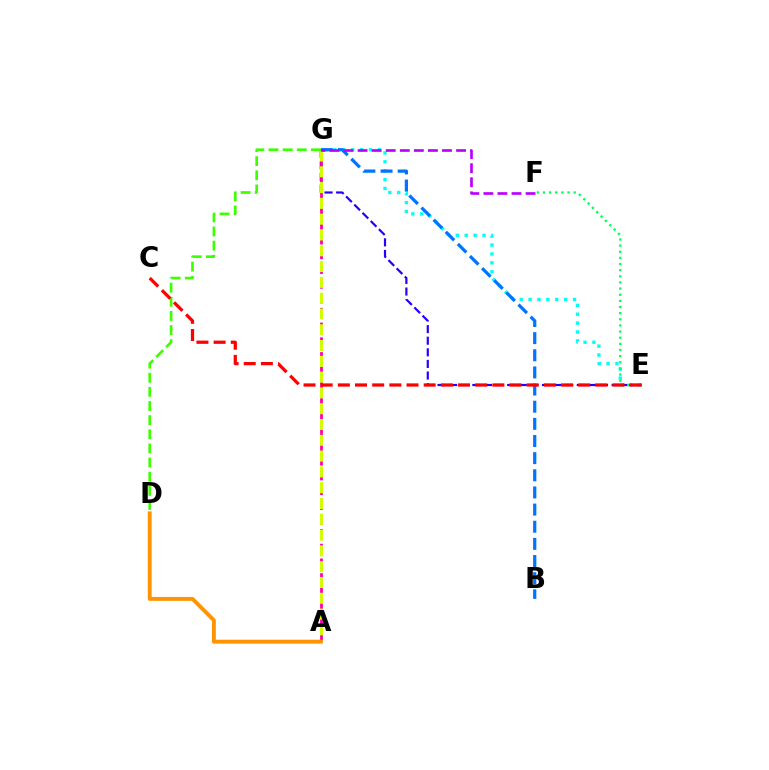{('E', 'G'): [{'color': '#00fff6', 'line_style': 'dotted', 'thickness': 2.41}, {'color': '#2500ff', 'line_style': 'dashed', 'thickness': 1.58}], ('A', 'G'): [{'color': '#ff00ac', 'line_style': 'dashed', 'thickness': 2.0}, {'color': '#d1ff00', 'line_style': 'dashed', 'thickness': 2.15}], ('E', 'F'): [{'color': '#00ff5c', 'line_style': 'dotted', 'thickness': 1.67}], ('B', 'G'): [{'color': '#0074ff', 'line_style': 'dashed', 'thickness': 2.33}], ('A', 'D'): [{'color': '#ff9400', 'line_style': 'solid', 'thickness': 2.81}], ('D', 'G'): [{'color': '#3dff00', 'line_style': 'dashed', 'thickness': 1.92}], ('C', 'E'): [{'color': '#ff0000', 'line_style': 'dashed', 'thickness': 2.33}], ('F', 'G'): [{'color': '#b900ff', 'line_style': 'dashed', 'thickness': 1.91}]}